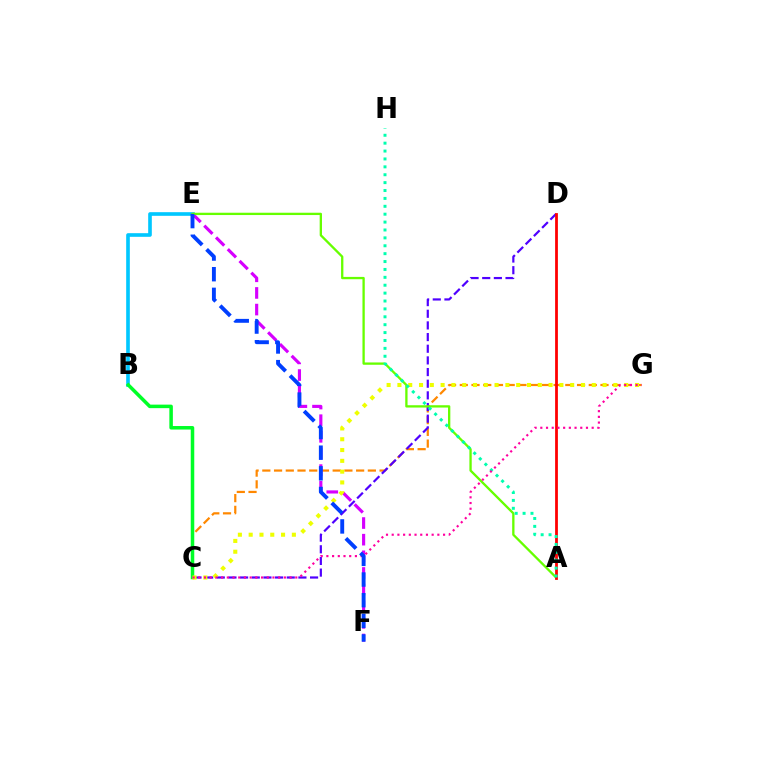{('C', 'G'): [{'color': '#ff8800', 'line_style': 'dashed', 'thickness': 1.59}, {'color': '#eeff00', 'line_style': 'dotted', 'thickness': 2.93}, {'color': '#ff00a0', 'line_style': 'dotted', 'thickness': 1.55}], ('B', 'E'): [{'color': '#00c7ff', 'line_style': 'solid', 'thickness': 2.62}], ('E', 'F'): [{'color': '#d600ff', 'line_style': 'dashed', 'thickness': 2.26}, {'color': '#003fff', 'line_style': 'dashed', 'thickness': 2.81}], ('C', 'D'): [{'color': '#4f00ff', 'line_style': 'dashed', 'thickness': 1.58}], ('B', 'C'): [{'color': '#00ff27', 'line_style': 'solid', 'thickness': 2.53}], ('A', 'E'): [{'color': '#66ff00', 'line_style': 'solid', 'thickness': 1.67}], ('A', 'D'): [{'color': '#ff0000', 'line_style': 'solid', 'thickness': 2.0}], ('A', 'H'): [{'color': '#00ffaf', 'line_style': 'dotted', 'thickness': 2.14}]}